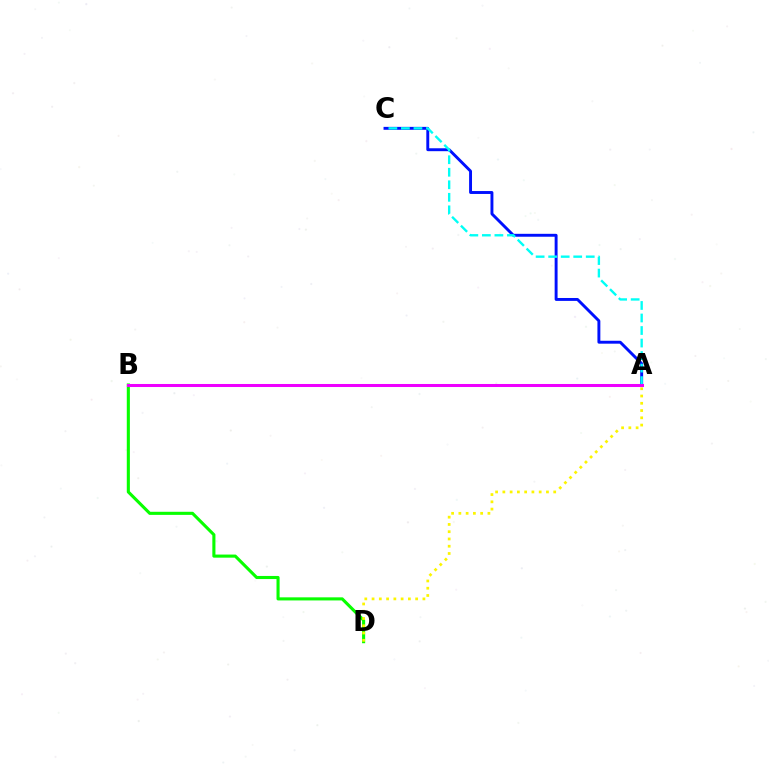{('A', 'C'): [{'color': '#0010ff', 'line_style': 'solid', 'thickness': 2.1}, {'color': '#00fff6', 'line_style': 'dashed', 'thickness': 1.7}], ('B', 'D'): [{'color': '#08ff00', 'line_style': 'solid', 'thickness': 2.23}], ('A', 'B'): [{'color': '#ff0000', 'line_style': 'dotted', 'thickness': 1.99}, {'color': '#ee00ff', 'line_style': 'solid', 'thickness': 2.18}], ('A', 'D'): [{'color': '#fcf500', 'line_style': 'dotted', 'thickness': 1.97}]}